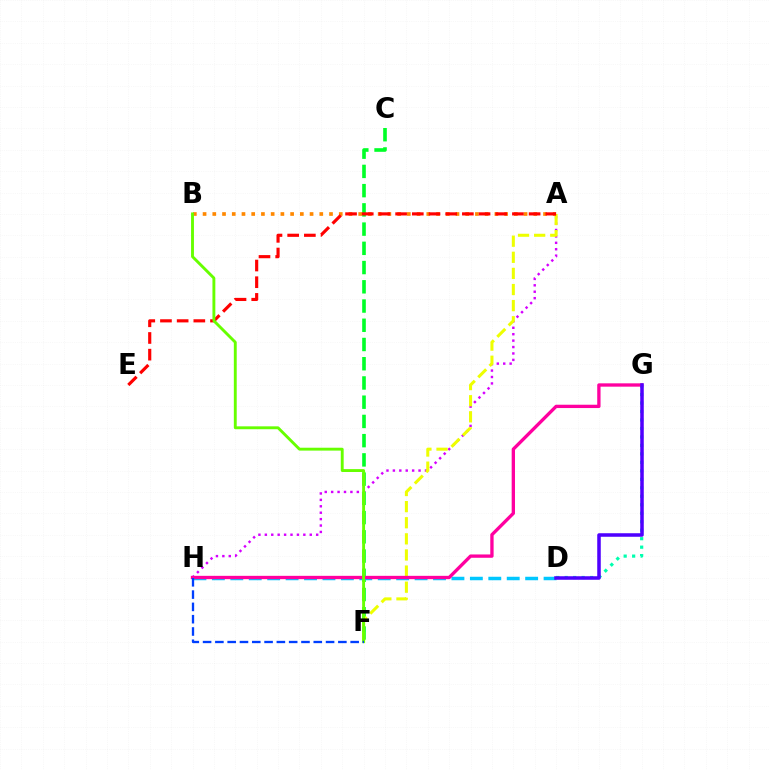{('A', 'H'): [{'color': '#d600ff', 'line_style': 'dotted', 'thickness': 1.74}], ('C', 'F'): [{'color': '#00ff27', 'line_style': 'dashed', 'thickness': 2.61}], ('D', 'H'): [{'color': '#00c7ff', 'line_style': 'dashed', 'thickness': 2.5}], ('A', 'F'): [{'color': '#eeff00', 'line_style': 'dashed', 'thickness': 2.19}], ('D', 'G'): [{'color': '#00ffaf', 'line_style': 'dotted', 'thickness': 2.3}, {'color': '#4f00ff', 'line_style': 'solid', 'thickness': 2.54}], ('A', 'B'): [{'color': '#ff8800', 'line_style': 'dotted', 'thickness': 2.64}], ('G', 'H'): [{'color': '#ff00a0', 'line_style': 'solid', 'thickness': 2.39}], ('A', 'E'): [{'color': '#ff0000', 'line_style': 'dashed', 'thickness': 2.27}], ('B', 'F'): [{'color': '#66ff00', 'line_style': 'solid', 'thickness': 2.08}], ('F', 'H'): [{'color': '#003fff', 'line_style': 'dashed', 'thickness': 1.67}]}